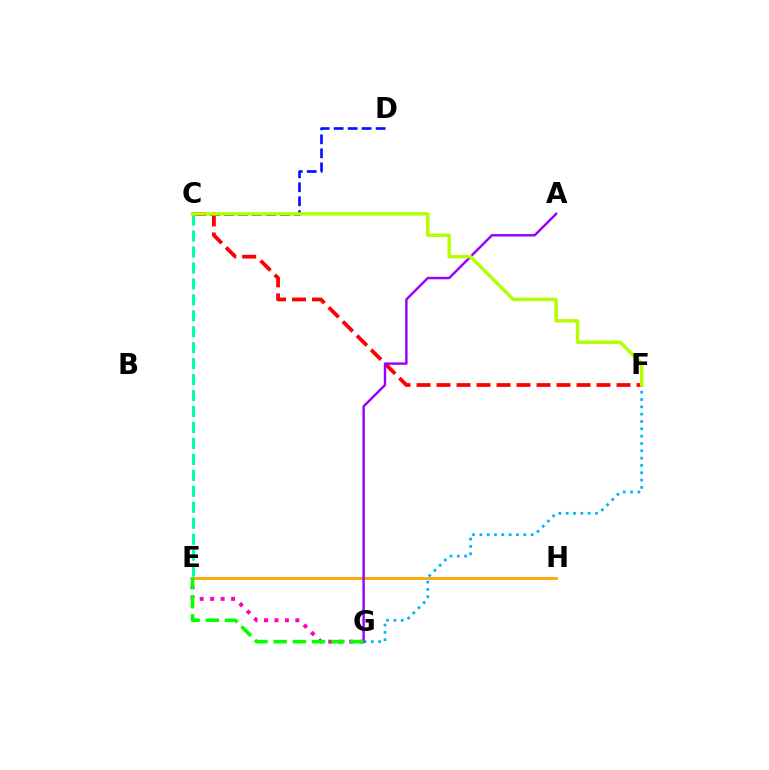{('E', 'G'): [{'color': '#ff00bd', 'line_style': 'dotted', 'thickness': 2.84}, {'color': '#08ff00', 'line_style': 'dashed', 'thickness': 2.61}], ('C', 'D'): [{'color': '#0010ff', 'line_style': 'dashed', 'thickness': 1.9}], ('F', 'G'): [{'color': '#00b5ff', 'line_style': 'dotted', 'thickness': 1.99}], ('E', 'H'): [{'color': '#ffa500', 'line_style': 'solid', 'thickness': 2.01}], ('C', 'F'): [{'color': '#ff0000', 'line_style': 'dashed', 'thickness': 2.72}, {'color': '#b3ff00', 'line_style': 'solid', 'thickness': 2.48}], ('A', 'G'): [{'color': '#9b00ff', 'line_style': 'solid', 'thickness': 1.76}], ('C', 'E'): [{'color': '#00ff9d', 'line_style': 'dashed', 'thickness': 2.17}]}